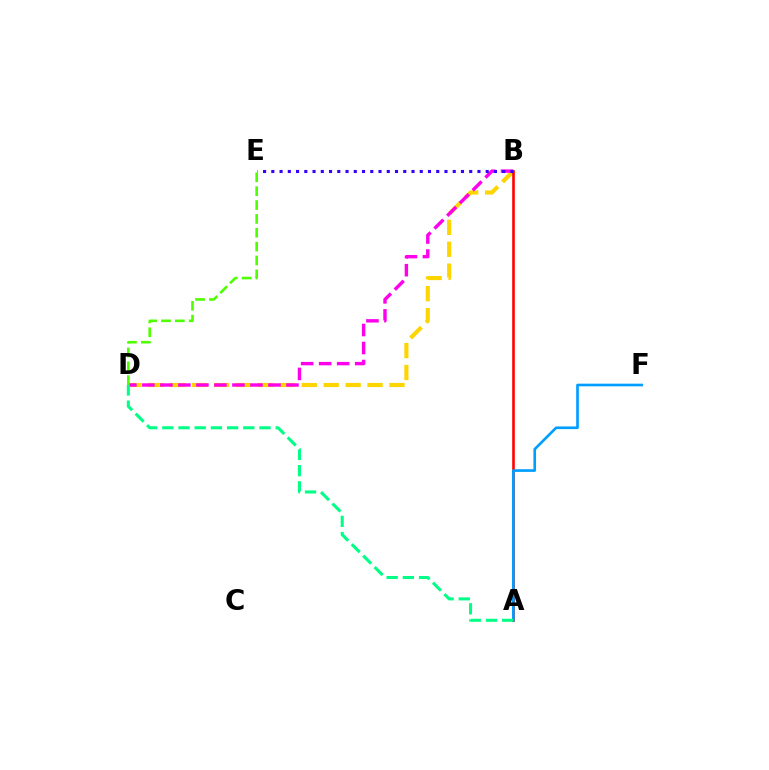{('B', 'D'): [{'color': '#ffd500', 'line_style': 'dashed', 'thickness': 2.98}, {'color': '#ff00ed', 'line_style': 'dashed', 'thickness': 2.45}], ('A', 'B'): [{'color': '#ff0000', 'line_style': 'solid', 'thickness': 1.88}], ('A', 'F'): [{'color': '#009eff', 'line_style': 'solid', 'thickness': 1.91}], ('B', 'E'): [{'color': '#3700ff', 'line_style': 'dotted', 'thickness': 2.24}], ('D', 'E'): [{'color': '#4fff00', 'line_style': 'dashed', 'thickness': 1.88}], ('A', 'D'): [{'color': '#00ff86', 'line_style': 'dashed', 'thickness': 2.2}]}